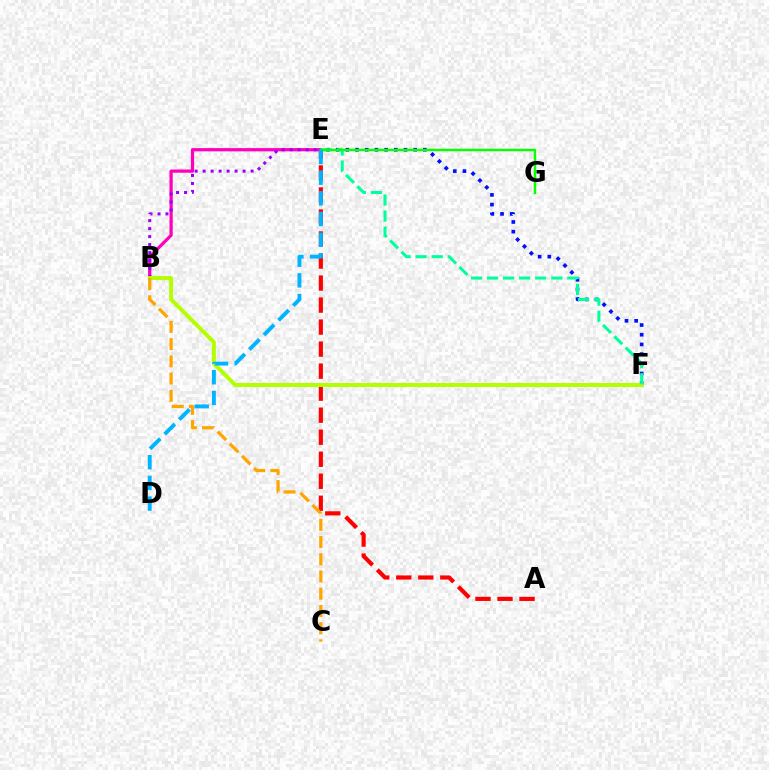{('E', 'F'): [{'color': '#0010ff', 'line_style': 'dotted', 'thickness': 2.63}, {'color': '#00ff9d', 'line_style': 'dashed', 'thickness': 2.18}], ('B', 'E'): [{'color': '#ff00bd', 'line_style': 'solid', 'thickness': 2.33}, {'color': '#9b00ff', 'line_style': 'dotted', 'thickness': 2.17}], ('A', 'E'): [{'color': '#ff0000', 'line_style': 'dashed', 'thickness': 2.99}], ('B', 'F'): [{'color': '#b3ff00', 'line_style': 'solid', 'thickness': 2.85}], ('B', 'C'): [{'color': '#ffa500', 'line_style': 'dashed', 'thickness': 2.34}], ('E', 'G'): [{'color': '#08ff00', 'line_style': 'solid', 'thickness': 1.77}], ('D', 'E'): [{'color': '#00b5ff', 'line_style': 'dashed', 'thickness': 2.81}]}